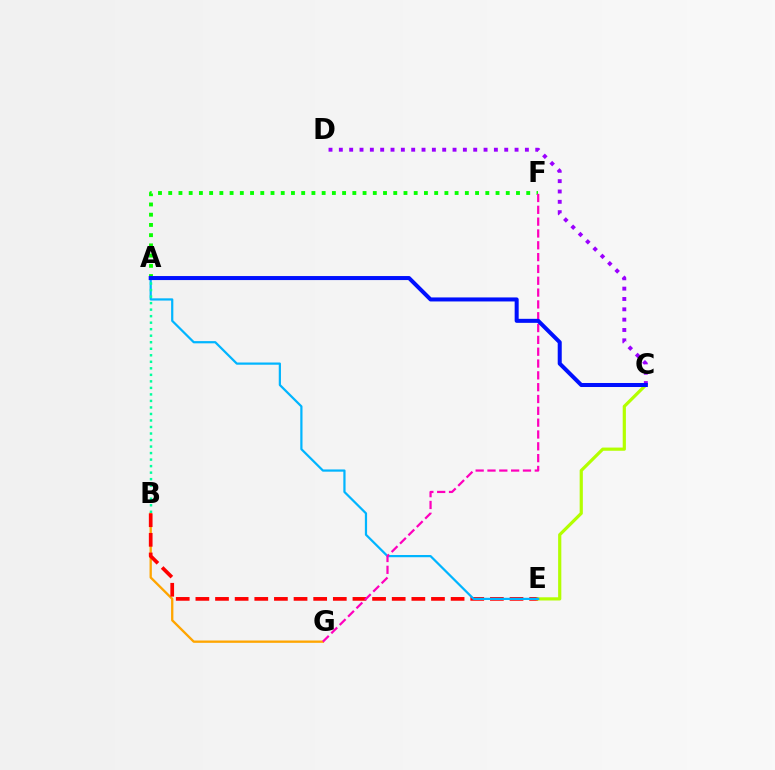{('B', 'G'): [{'color': '#ffa500', 'line_style': 'solid', 'thickness': 1.67}], ('B', 'E'): [{'color': '#ff0000', 'line_style': 'dashed', 'thickness': 2.67}], ('A', 'F'): [{'color': '#08ff00', 'line_style': 'dotted', 'thickness': 2.78}], ('C', 'E'): [{'color': '#b3ff00', 'line_style': 'solid', 'thickness': 2.3}], ('A', 'E'): [{'color': '#00b5ff', 'line_style': 'solid', 'thickness': 1.6}], ('F', 'G'): [{'color': '#ff00bd', 'line_style': 'dashed', 'thickness': 1.61}], ('A', 'B'): [{'color': '#00ff9d', 'line_style': 'dotted', 'thickness': 1.77}], ('C', 'D'): [{'color': '#9b00ff', 'line_style': 'dotted', 'thickness': 2.81}], ('A', 'C'): [{'color': '#0010ff', 'line_style': 'solid', 'thickness': 2.9}]}